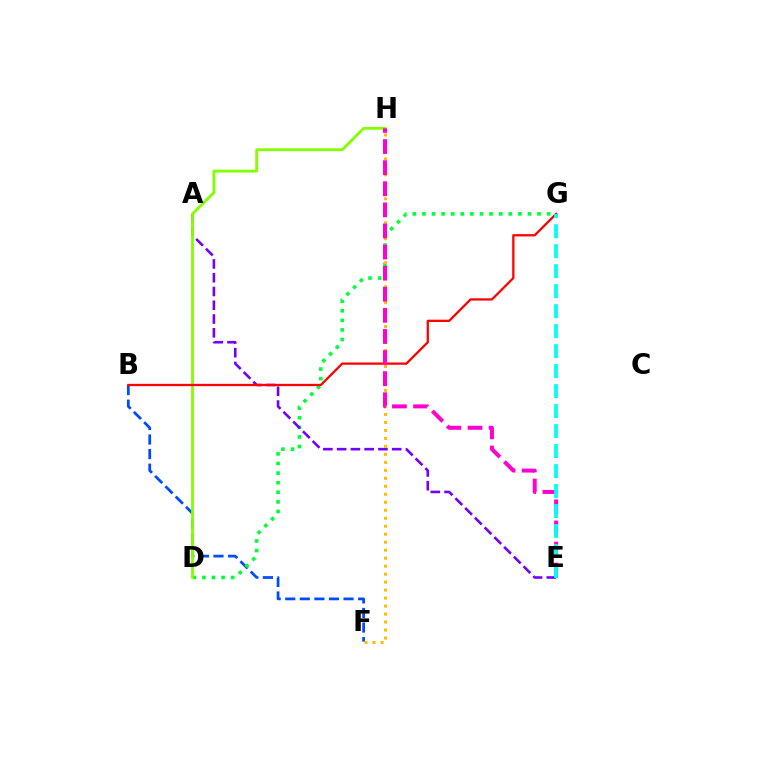{('B', 'F'): [{'color': '#004bff', 'line_style': 'dashed', 'thickness': 1.98}], ('D', 'G'): [{'color': '#00ff39', 'line_style': 'dotted', 'thickness': 2.61}], ('A', 'E'): [{'color': '#7200ff', 'line_style': 'dashed', 'thickness': 1.87}], ('D', 'H'): [{'color': '#84ff00', 'line_style': 'solid', 'thickness': 2.04}], ('F', 'H'): [{'color': '#ffbd00', 'line_style': 'dotted', 'thickness': 2.17}], ('B', 'G'): [{'color': '#ff0000', 'line_style': 'solid', 'thickness': 1.64}], ('E', 'H'): [{'color': '#ff00cf', 'line_style': 'dashed', 'thickness': 2.87}], ('E', 'G'): [{'color': '#00fff6', 'line_style': 'dashed', 'thickness': 2.72}]}